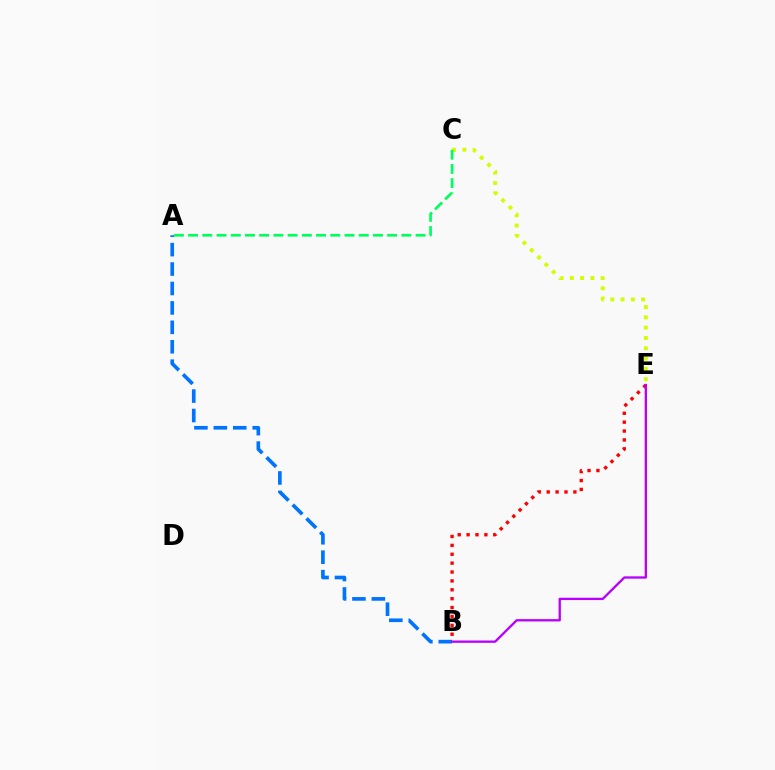{('A', 'B'): [{'color': '#0074ff', 'line_style': 'dashed', 'thickness': 2.64}], ('B', 'E'): [{'color': '#ff0000', 'line_style': 'dotted', 'thickness': 2.41}, {'color': '#b900ff', 'line_style': 'solid', 'thickness': 1.67}], ('C', 'E'): [{'color': '#d1ff00', 'line_style': 'dotted', 'thickness': 2.8}], ('A', 'C'): [{'color': '#00ff5c', 'line_style': 'dashed', 'thickness': 1.93}]}